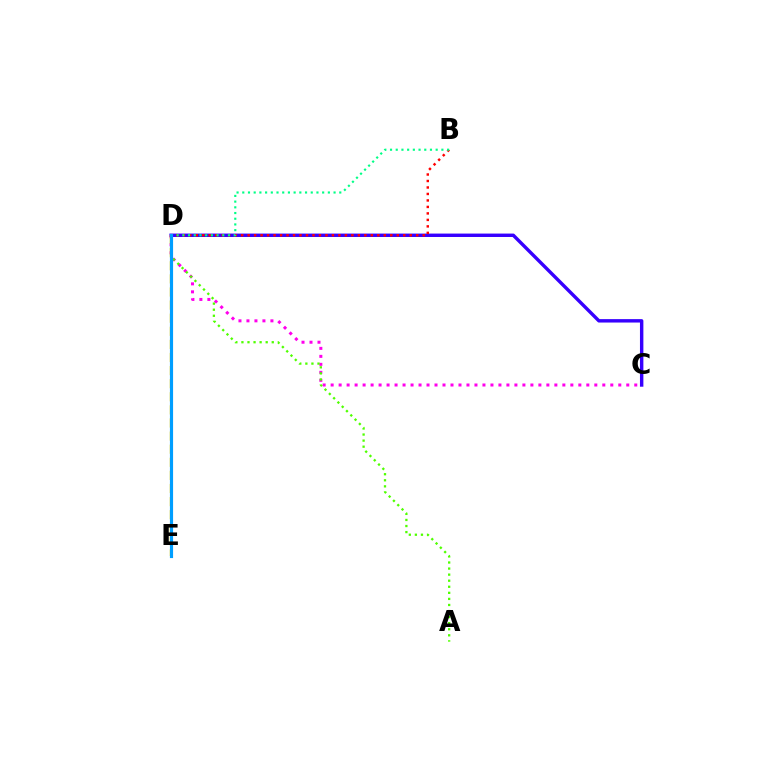{('C', 'D'): [{'color': '#3700ff', 'line_style': 'solid', 'thickness': 2.46}, {'color': '#ff00ed', 'line_style': 'dotted', 'thickness': 2.17}], ('B', 'D'): [{'color': '#ff0000', 'line_style': 'dotted', 'thickness': 1.76}, {'color': '#00ff86', 'line_style': 'dotted', 'thickness': 1.55}], ('A', 'D'): [{'color': '#4fff00', 'line_style': 'dotted', 'thickness': 1.65}], ('D', 'E'): [{'color': '#ffd500', 'line_style': 'dashed', 'thickness': 1.78}, {'color': '#009eff', 'line_style': 'solid', 'thickness': 2.27}]}